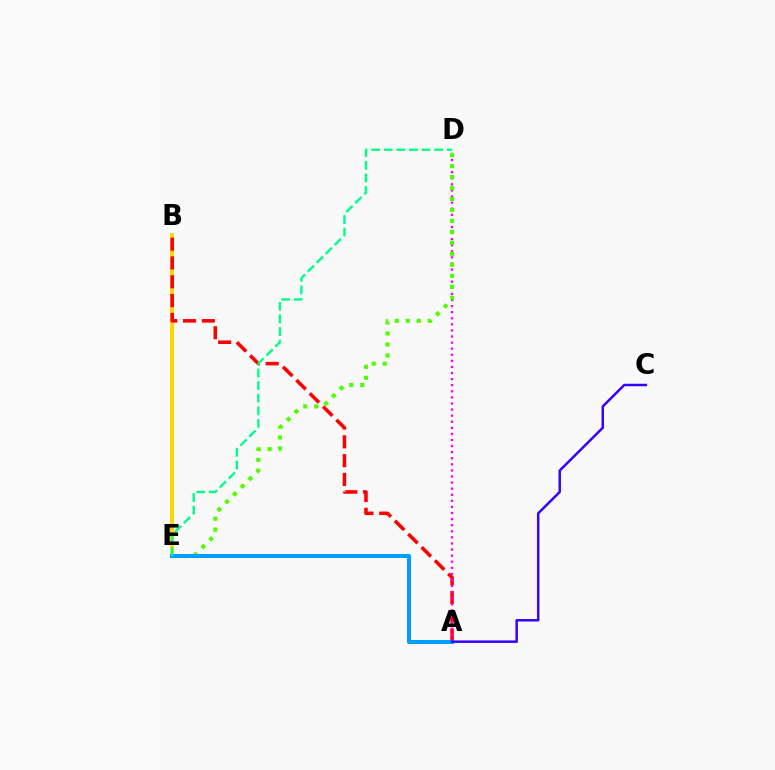{('B', 'E'): [{'color': '#ffd500', 'line_style': 'solid', 'thickness': 2.82}], ('A', 'B'): [{'color': '#ff0000', 'line_style': 'dashed', 'thickness': 2.55}], ('A', 'D'): [{'color': '#ff00ed', 'line_style': 'dotted', 'thickness': 1.65}], ('D', 'E'): [{'color': '#4fff00', 'line_style': 'dotted', 'thickness': 2.98}, {'color': '#00ff86', 'line_style': 'dashed', 'thickness': 1.71}], ('A', 'E'): [{'color': '#009eff', 'line_style': 'solid', 'thickness': 2.89}], ('A', 'C'): [{'color': '#3700ff', 'line_style': 'solid', 'thickness': 1.79}]}